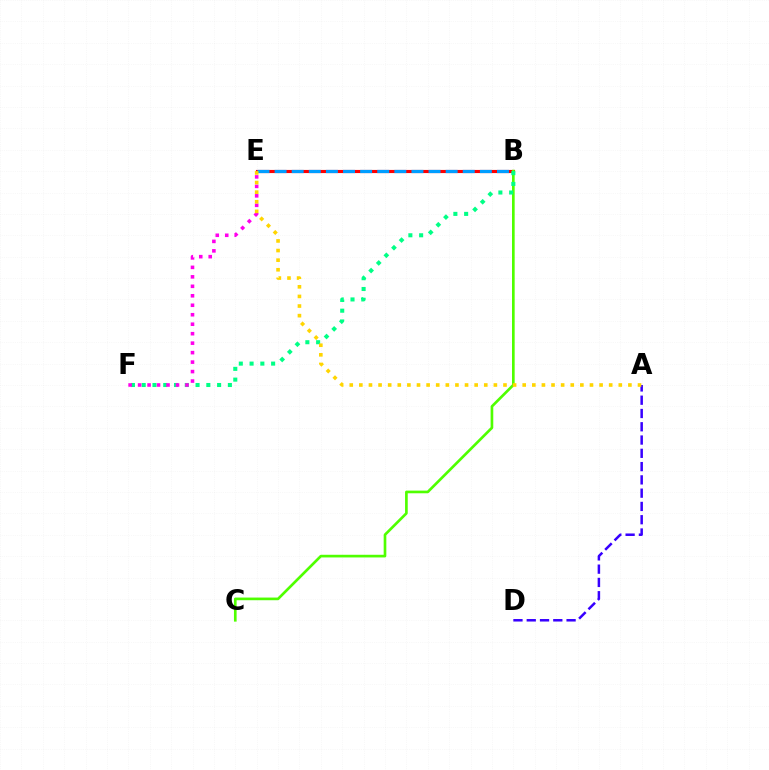{('B', 'E'): [{'color': '#ff0000', 'line_style': 'solid', 'thickness': 2.26}, {'color': '#009eff', 'line_style': 'dashed', 'thickness': 2.32}], ('B', 'C'): [{'color': '#4fff00', 'line_style': 'solid', 'thickness': 1.92}], ('B', 'F'): [{'color': '#00ff86', 'line_style': 'dotted', 'thickness': 2.93}], ('E', 'F'): [{'color': '#ff00ed', 'line_style': 'dotted', 'thickness': 2.57}], ('A', 'D'): [{'color': '#3700ff', 'line_style': 'dashed', 'thickness': 1.8}], ('A', 'E'): [{'color': '#ffd500', 'line_style': 'dotted', 'thickness': 2.61}]}